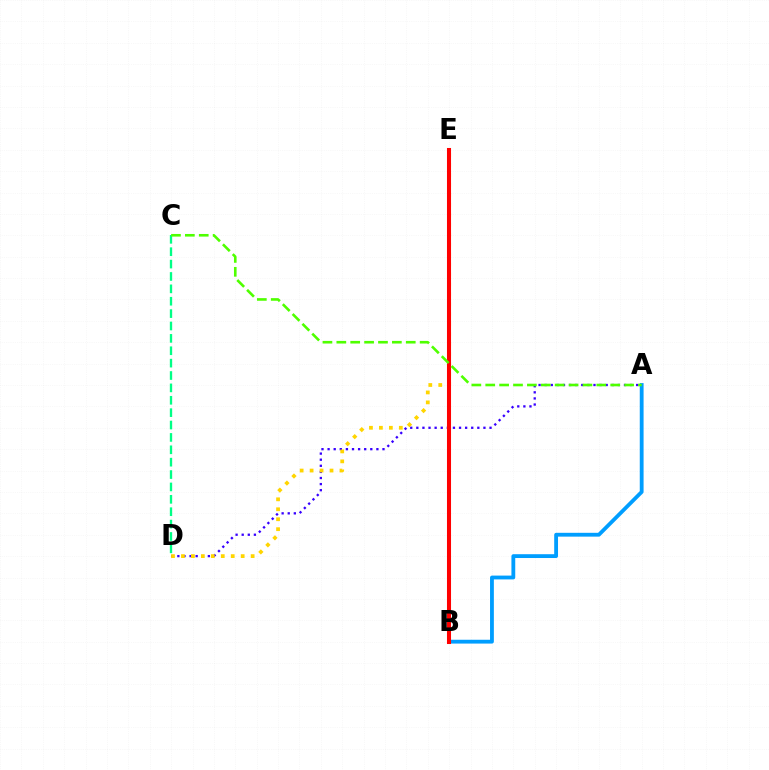{('B', 'E'): [{'color': '#ff00ed', 'line_style': 'dotted', 'thickness': 1.75}, {'color': '#ff0000', 'line_style': 'solid', 'thickness': 2.92}], ('A', 'D'): [{'color': '#3700ff', 'line_style': 'dotted', 'thickness': 1.66}], ('D', 'E'): [{'color': '#ffd500', 'line_style': 'dotted', 'thickness': 2.7}], ('A', 'B'): [{'color': '#009eff', 'line_style': 'solid', 'thickness': 2.75}], ('C', 'D'): [{'color': '#00ff86', 'line_style': 'dashed', 'thickness': 1.68}], ('A', 'C'): [{'color': '#4fff00', 'line_style': 'dashed', 'thickness': 1.89}]}